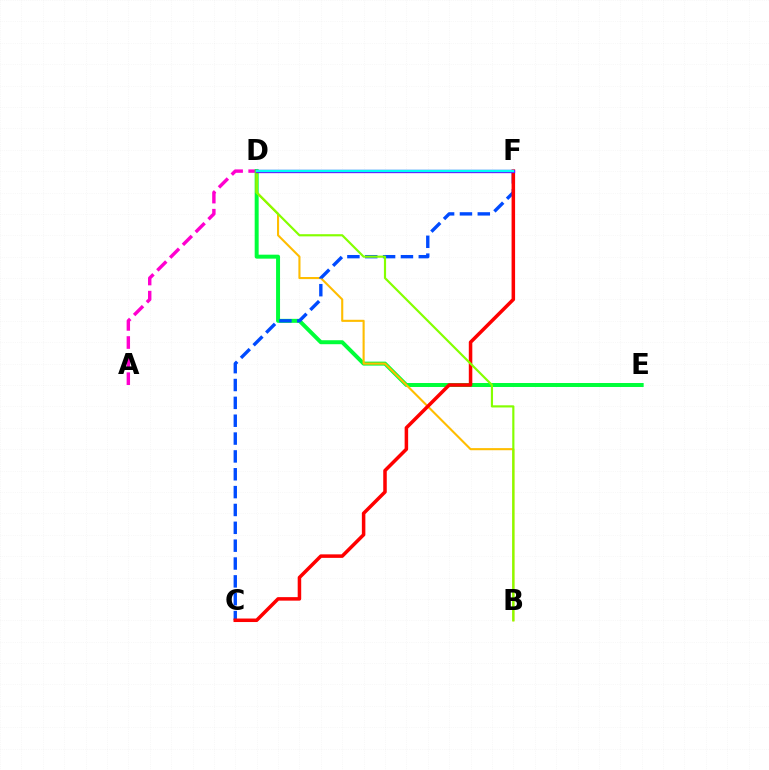{('A', 'D'): [{'color': '#ff00cf', 'line_style': 'dashed', 'thickness': 2.46}], ('D', 'E'): [{'color': '#00ff39', 'line_style': 'solid', 'thickness': 2.86}], ('B', 'D'): [{'color': '#ffbd00', 'line_style': 'solid', 'thickness': 1.52}, {'color': '#84ff00', 'line_style': 'solid', 'thickness': 1.56}], ('C', 'F'): [{'color': '#004bff', 'line_style': 'dashed', 'thickness': 2.42}, {'color': '#ff0000', 'line_style': 'solid', 'thickness': 2.53}], ('D', 'F'): [{'color': '#7200ff', 'line_style': 'solid', 'thickness': 2.39}, {'color': '#00fff6', 'line_style': 'solid', 'thickness': 1.71}]}